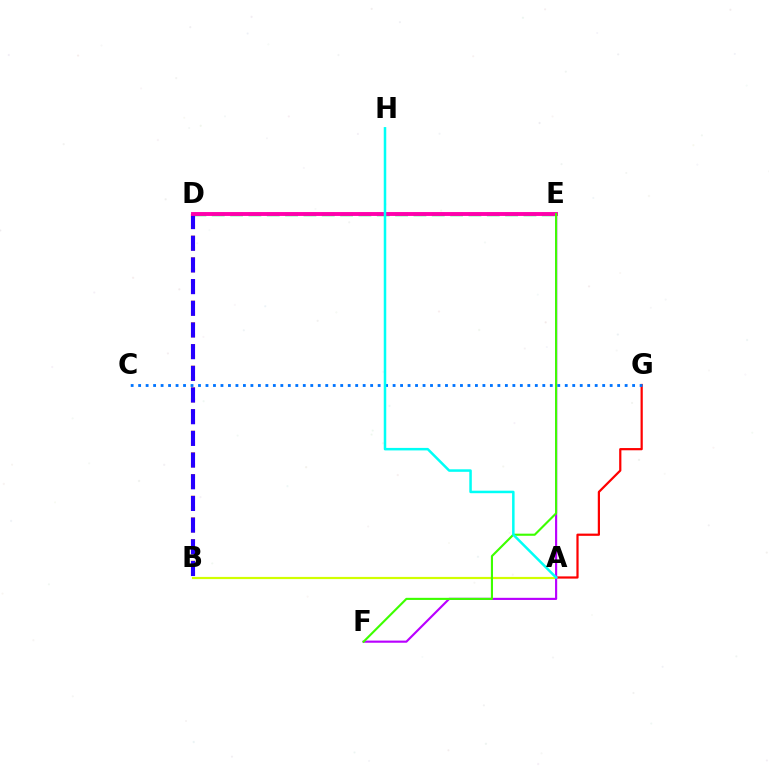{('D', 'E'): [{'color': '#00ff5c', 'line_style': 'dashed', 'thickness': 2.49}, {'color': '#ff00ac', 'line_style': 'solid', 'thickness': 2.8}], ('A', 'G'): [{'color': '#ff0000', 'line_style': 'solid', 'thickness': 1.6}], ('B', 'D'): [{'color': '#ff9400', 'line_style': 'dotted', 'thickness': 2.94}, {'color': '#2500ff', 'line_style': 'dashed', 'thickness': 2.95}], ('A', 'B'): [{'color': '#d1ff00', 'line_style': 'solid', 'thickness': 1.57}], ('E', 'F'): [{'color': '#b900ff', 'line_style': 'solid', 'thickness': 1.54}, {'color': '#3dff00', 'line_style': 'solid', 'thickness': 1.53}], ('C', 'G'): [{'color': '#0074ff', 'line_style': 'dotted', 'thickness': 2.03}], ('A', 'H'): [{'color': '#00fff6', 'line_style': 'solid', 'thickness': 1.81}]}